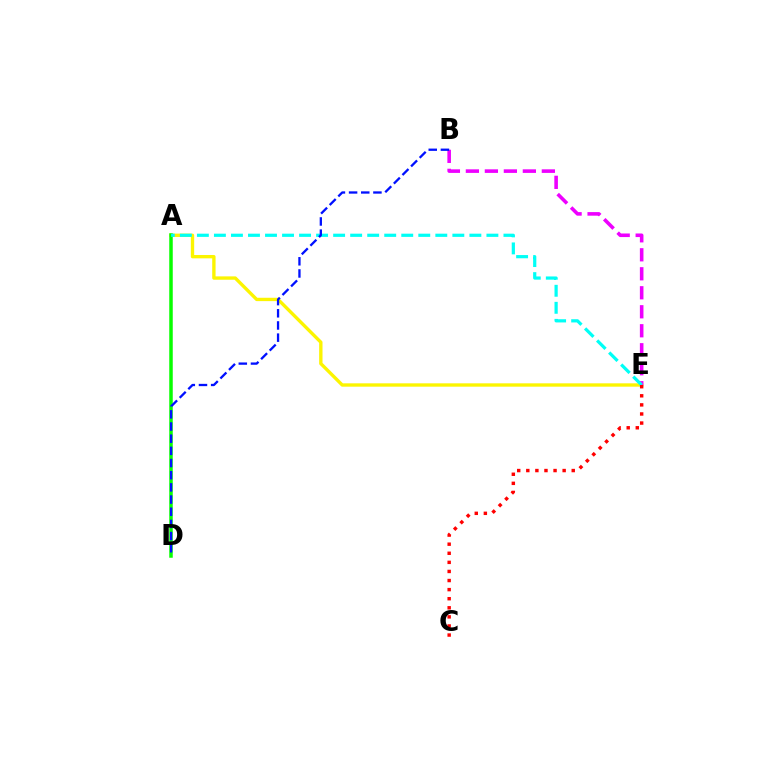{('A', 'E'): [{'color': '#fcf500', 'line_style': 'solid', 'thickness': 2.41}, {'color': '#00fff6', 'line_style': 'dashed', 'thickness': 2.31}], ('B', 'E'): [{'color': '#ee00ff', 'line_style': 'dashed', 'thickness': 2.58}], ('A', 'D'): [{'color': '#08ff00', 'line_style': 'solid', 'thickness': 2.52}], ('C', 'E'): [{'color': '#ff0000', 'line_style': 'dotted', 'thickness': 2.47}], ('B', 'D'): [{'color': '#0010ff', 'line_style': 'dashed', 'thickness': 1.65}]}